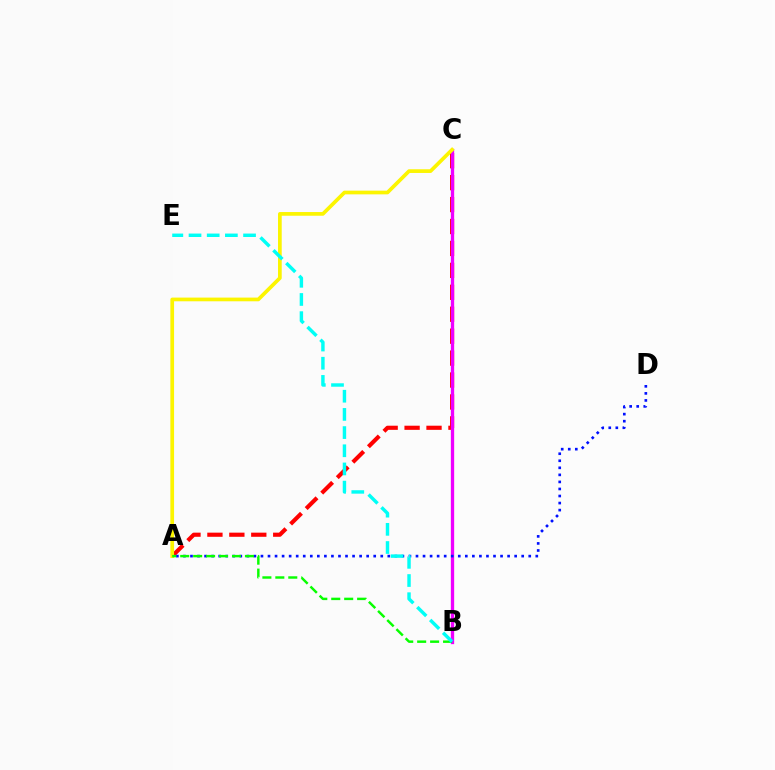{('A', 'C'): [{'color': '#ff0000', 'line_style': 'dashed', 'thickness': 2.98}, {'color': '#fcf500', 'line_style': 'solid', 'thickness': 2.66}], ('B', 'C'): [{'color': '#ee00ff', 'line_style': 'solid', 'thickness': 2.38}], ('A', 'D'): [{'color': '#0010ff', 'line_style': 'dotted', 'thickness': 1.91}], ('A', 'B'): [{'color': '#08ff00', 'line_style': 'dashed', 'thickness': 1.76}], ('B', 'E'): [{'color': '#00fff6', 'line_style': 'dashed', 'thickness': 2.47}]}